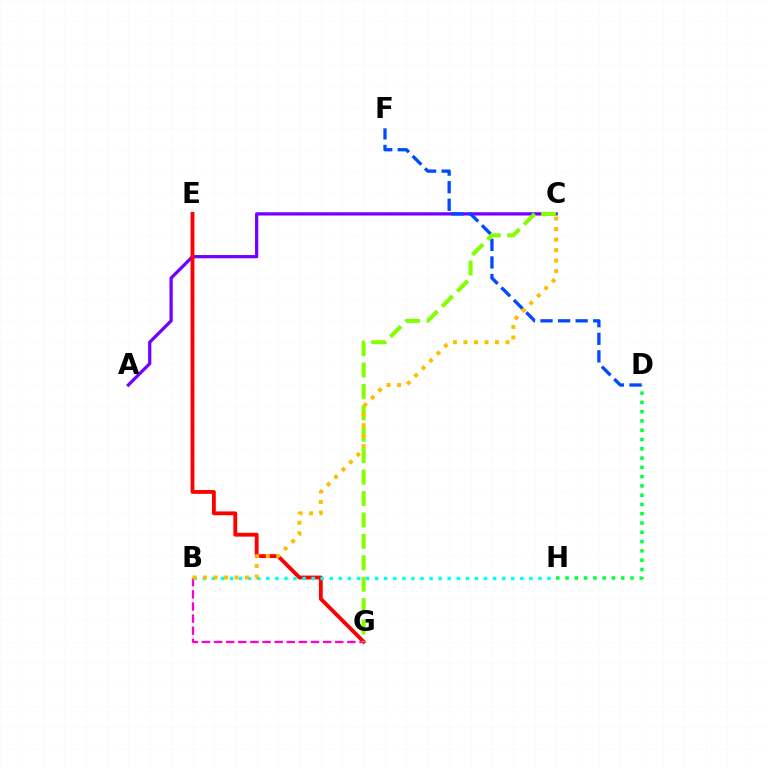{('A', 'C'): [{'color': '#7200ff', 'line_style': 'solid', 'thickness': 2.34}], ('E', 'G'): [{'color': '#ff0000', 'line_style': 'solid', 'thickness': 2.76}], ('B', 'G'): [{'color': '#ff00cf', 'line_style': 'dashed', 'thickness': 1.65}], ('D', 'H'): [{'color': '#00ff39', 'line_style': 'dotted', 'thickness': 2.52}], ('D', 'F'): [{'color': '#004bff', 'line_style': 'dashed', 'thickness': 2.39}], ('C', 'G'): [{'color': '#84ff00', 'line_style': 'dashed', 'thickness': 2.91}], ('B', 'H'): [{'color': '#00fff6', 'line_style': 'dotted', 'thickness': 2.46}], ('B', 'C'): [{'color': '#ffbd00', 'line_style': 'dotted', 'thickness': 2.86}]}